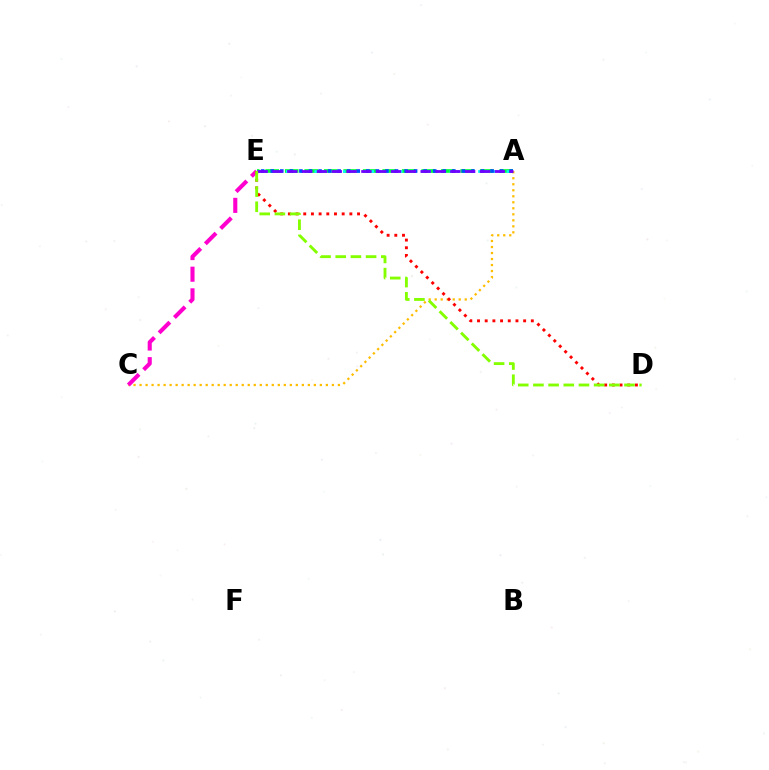{('A', 'E'): [{'color': '#00ff39', 'line_style': 'dashed', 'thickness': 2.65}, {'color': '#00fff6', 'line_style': 'dotted', 'thickness': 1.93}, {'color': '#004bff', 'line_style': 'dotted', 'thickness': 2.6}, {'color': '#7200ff', 'line_style': 'dashed', 'thickness': 2.01}], ('A', 'C'): [{'color': '#ffbd00', 'line_style': 'dotted', 'thickness': 1.63}], ('C', 'E'): [{'color': '#ff00cf', 'line_style': 'dashed', 'thickness': 2.94}], ('D', 'E'): [{'color': '#ff0000', 'line_style': 'dotted', 'thickness': 2.09}, {'color': '#84ff00', 'line_style': 'dashed', 'thickness': 2.06}]}